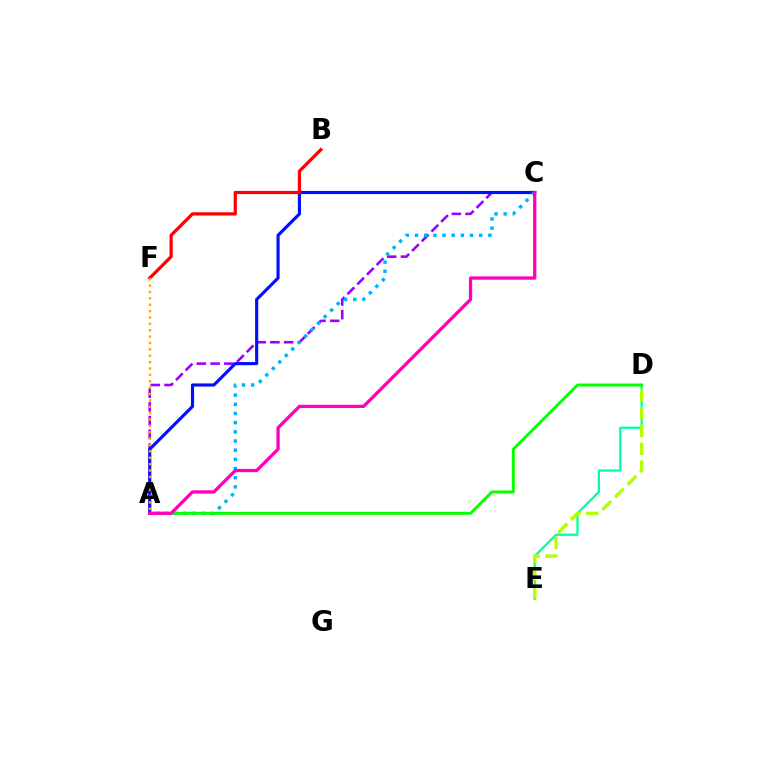{('D', 'E'): [{'color': '#00ff9d', 'line_style': 'solid', 'thickness': 1.62}, {'color': '#b3ff00', 'line_style': 'dashed', 'thickness': 2.41}], ('A', 'C'): [{'color': '#9b00ff', 'line_style': 'dashed', 'thickness': 1.87}, {'color': '#0010ff', 'line_style': 'solid', 'thickness': 2.27}, {'color': '#00b5ff', 'line_style': 'dotted', 'thickness': 2.49}, {'color': '#ff00bd', 'line_style': 'solid', 'thickness': 2.37}], ('B', 'F'): [{'color': '#ff0000', 'line_style': 'solid', 'thickness': 2.32}], ('A', 'F'): [{'color': '#ffa500', 'line_style': 'dotted', 'thickness': 1.73}], ('A', 'D'): [{'color': '#08ff00', 'line_style': 'solid', 'thickness': 2.12}]}